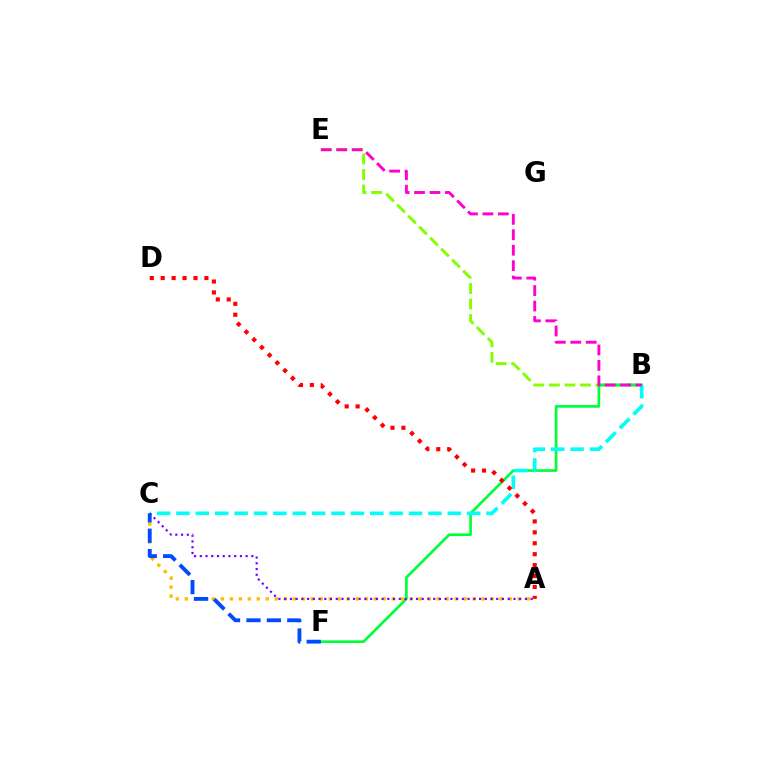{('B', 'E'): [{'color': '#84ff00', 'line_style': 'dashed', 'thickness': 2.11}, {'color': '#ff00cf', 'line_style': 'dashed', 'thickness': 2.1}], ('B', 'F'): [{'color': '#00ff39', 'line_style': 'solid', 'thickness': 1.94}], ('B', 'C'): [{'color': '#00fff6', 'line_style': 'dashed', 'thickness': 2.63}], ('A', 'C'): [{'color': '#ffbd00', 'line_style': 'dotted', 'thickness': 2.44}, {'color': '#7200ff', 'line_style': 'dotted', 'thickness': 1.56}], ('A', 'D'): [{'color': '#ff0000', 'line_style': 'dotted', 'thickness': 2.97}], ('C', 'F'): [{'color': '#004bff', 'line_style': 'dashed', 'thickness': 2.77}]}